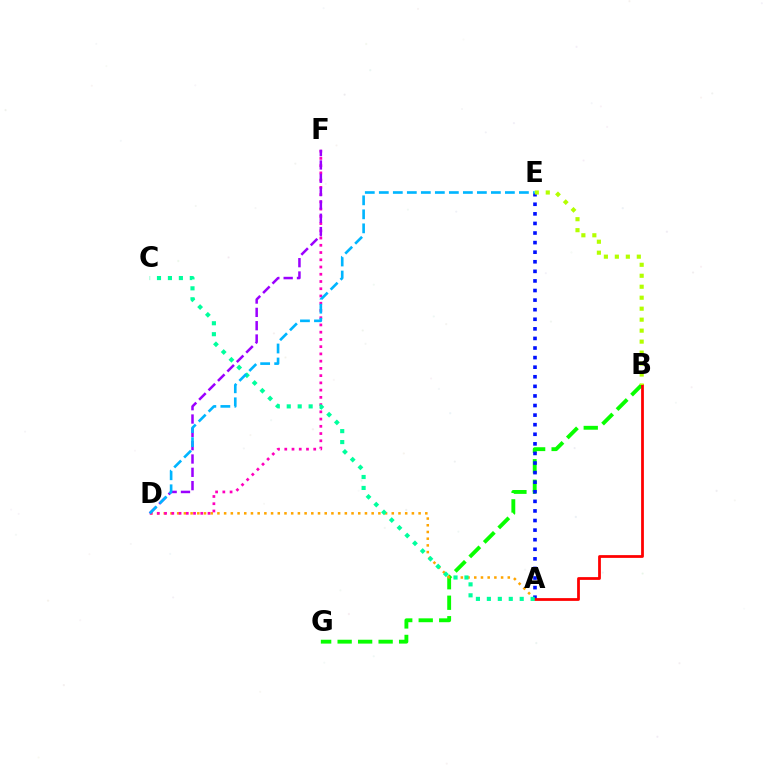{('B', 'G'): [{'color': '#08ff00', 'line_style': 'dashed', 'thickness': 2.78}], ('A', 'D'): [{'color': '#ffa500', 'line_style': 'dotted', 'thickness': 1.82}], ('A', 'E'): [{'color': '#0010ff', 'line_style': 'dotted', 'thickness': 2.6}], ('D', 'F'): [{'color': '#ff00bd', 'line_style': 'dotted', 'thickness': 1.97}, {'color': '#9b00ff', 'line_style': 'dashed', 'thickness': 1.81}], ('A', 'B'): [{'color': '#ff0000', 'line_style': 'solid', 'thickness': 1.99}], ('B', 'E'): [{'color': '#b3ff00', 'line_style': 'dotted', 'thickness': 2.98}], ('A', 'C'): [{'color': '#00ff9d', 'line_style': 'dotted', 'thickness': 2.97}], ('D', 'E'): [{'color': '#00b5ff', 'line_style': 'dashed', 'thickness': 1.9}]}